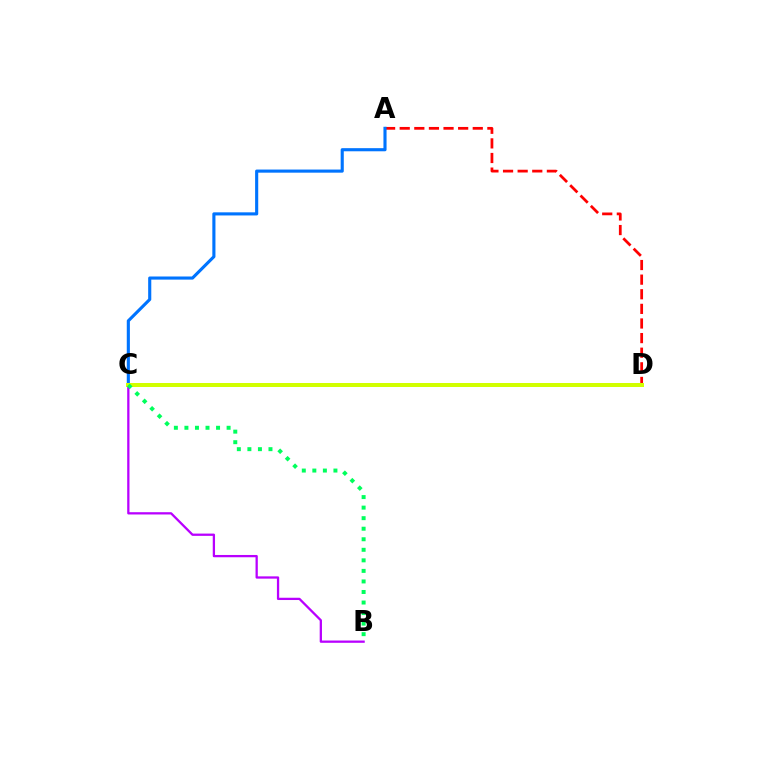{('A', 'D'): [{'color': '#ff0000', 'line_style': 'dashed', 'thickness': 1.98}], ('B', 'C'): [{'color': '#b900ff', 'line_style': 'solid', 'thickness': 1.64}, {'color': '#00ff5c', 'line_style': 'dotted', 'thickness': 2.86}], ('A', 'C'): [{'color': '#0074ff', 'line_style': 'solid', 'thickness': 2.24}], ('C', 'D'): [{'color': '#d1ff00', 'line_style': 'solid', 'thickness': 2.88}]}